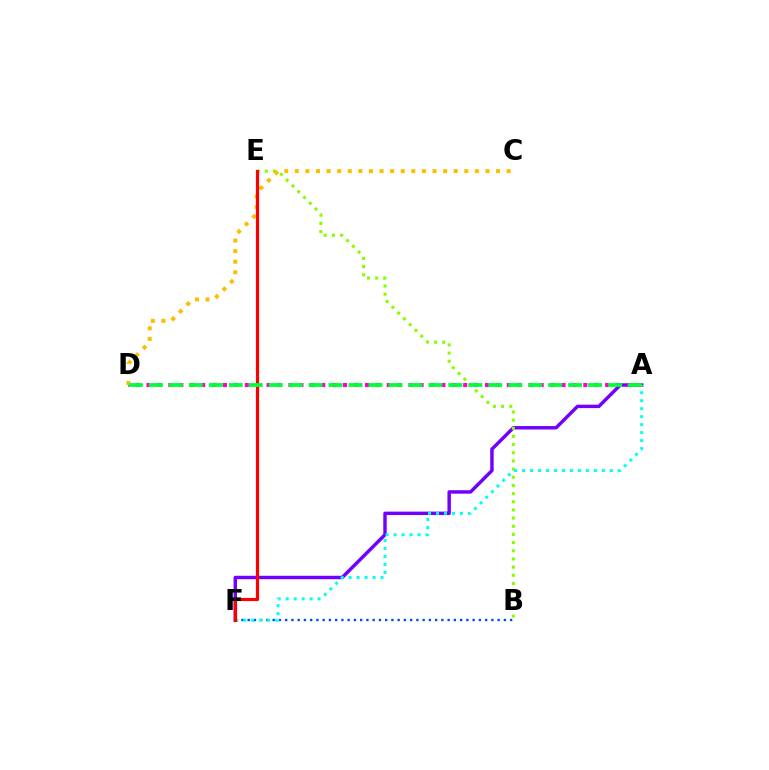{('A', 'F'): [{'color': '#7200ff', 'line_style': 'solid', 'thickness': 2.48}, {'color': '#00fff6', 'line_style': 'dotted', 'thickness': 2.17}], ('A', 'D'): [{'color': '#ff00cf', 'line_style': 'dotted', 'thickness': 2.97}, {'color': '#00ff39', 'line_style': 'dashed', 'thickness': 2.71}], ('B', 'E'): [{'color': '#84ff00', 'line_style': 'dotted', 'thickness': 2.22}], ('B', 'F'): [{'color': '#004bff', 'line_style': 'dotted', 'thickness': 1.7}], ('C', 'D'): [{'color': '#ffbd00', 'line_style': 'dotted', 'thickness': 2.88}], ('E', 'F'): [{'color': '#ff0000', 'line_style': 'solid', 'thickness': 2.3}]}